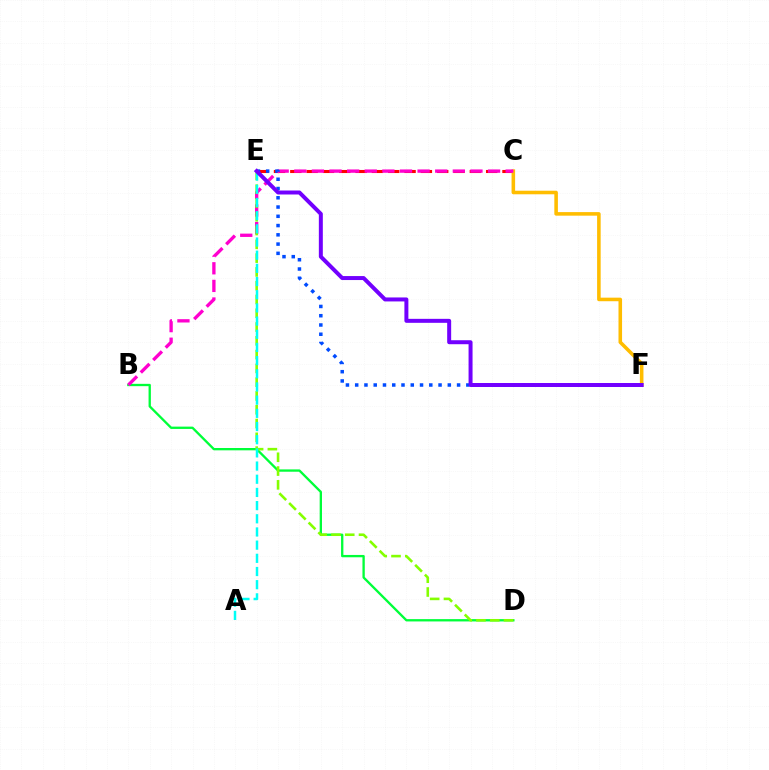{('C', 'E'): [{'color': '#ff0000', 'line_style': 'dashed', 'thickness': 2.22}], ('C', 'F'): [{'color': '#ffbd00', 'line_style': 'solid', 'thickness': 2.57}], ('B', 'D'): [{'color': '#00ff39', 'line_style': 'solid', 'thickness': 1.67}], ('B', 'C'): [{'color': '#ff00cf', 'line_style': 'dashed', 'thickness': 2.39}], ('D', 'E'): [{'color': '#84ff00', 'line_style': 'dashed', 'thickness': 1.87}], ('A', 'E'): [{'color': '#00fff6', 'line_style': 'dashed', 'thickness': 1.79}], ('E', 'F'): [{'color': '#004bff', 'line_style': 'dotted', 'thickness': 2.52}, {'color': '#7200ff', 'line_style': 'solid', 'thickness': 2.87}]}